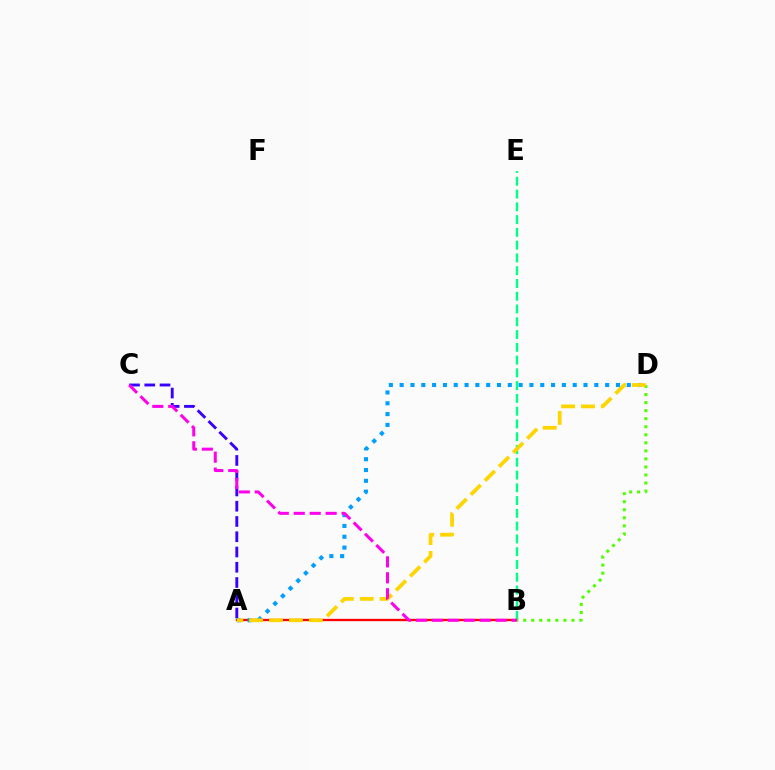{('A', 'C'): [{'color': '#3700ff', 'line_style': 'dashed', 'thickness': 2.07}], ('B', 'E'): [{'color': '#00ff86', 'line_style': 'dashed', 'thickness': 1.74}], ('A', 'B'): [{'color': '#ff0000', 'line_style': 'solid', 'thickness': 1.67}], ('A', 'D'): [{'color': '#009eff', 'line_style': 'dotted', 'thickness': 2.94}, {'color': '#ffd500', 'line_style': 'dashed', 'thickness': 2.7}], ('B', 'D'): [{'color': '#4fff00', 'line_style': 'dotted', 'thickness': 2.19}], ('B', 'C'): [{'color': '#ff00ed', 'line_style': 'dashed', 'thickness': 2.17}]}